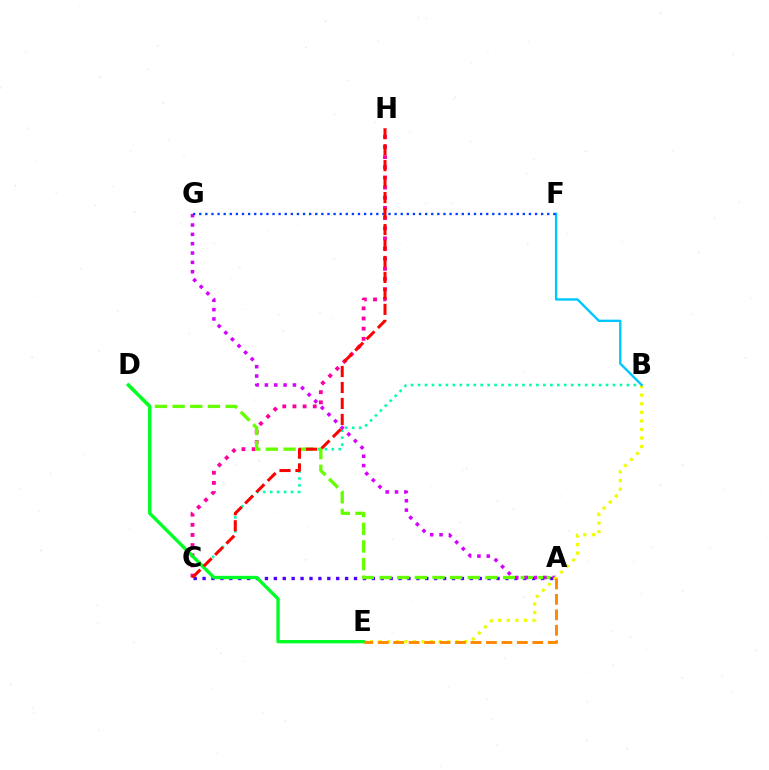{('A', 'C'): [{'color': '#4f00ff', 'line_style': 'dotted', 'thickness': 2.42}], ('B', 'C'): [{'color': '#00ffaf', 'line_style': 'dotted', 'thickness': 1.89}], ('C', 'H'): [{'color': '#ff00a0', 'line_style': 'dotted', 'thickness': 2.76}, {'color': '#ff0000', 'line_style': 'dashed', 'thickness': 2.17}], ('A', 'D'): [{'color': '#66ff00', 'line_style': 'dashed', 'thickness': 2.4}], ('A', 'G'): [{'color': '#d600ff', 'line_style': 'dotted', 'thickness': 2.54}], ('B', 'E'): [{'color': '#eeff00', 'line_style': 'dotted', 'thickness': 2.33}], ('B', 'F'): [{'color': '#00c7ff', 'line_style': 'solid', 'thickness': 1.71}], ('F', 'G'): [{'color': '#003fff', 'line_style': 'dotted', 'thickness': 1.66}], ('D', 'E'): [{'color': '#00ff27', 'line_style': 'solid', 'thickness': 2.42}], ('A', 'E'): [{'color': '#ff8800', 'line_style': 'dashed', 'thickness': 2.1}]}